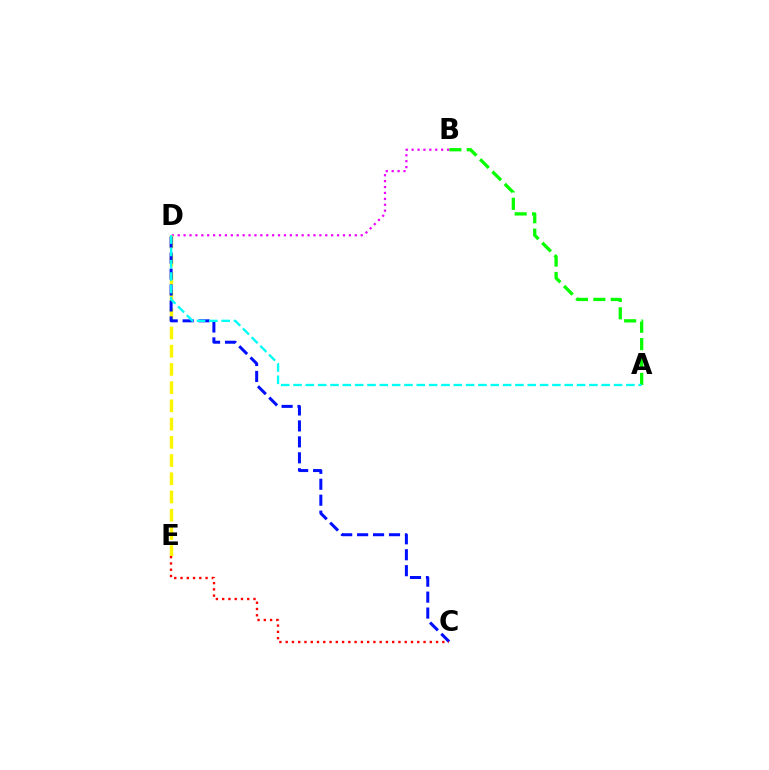{('A', 'B'): [{'color': '#08ff00', 'line_style': 'dashed', 'thickness': 2.36}], ('B', 'D'): [{'color': '#ee00ff', 'line_style': 'dotted', 'thickness': 1.6}], ('D', 'E'): [{'color': '#fcf500', 'line_style': 'dashed', 'thickness': 2.48}], ('C', 'D'): [{'color': '#0010ff', 'line_style': 'dashed', 'thickness': 2.17}], ('A', 'D'): [{'color': '#00fff6', 'line_style': 'dashed', 'thickness': 1.67}], ('C', 'E'): [{'color': '#ff0000', 'line_style': 'dotted', 'thickness': 1.7}]}